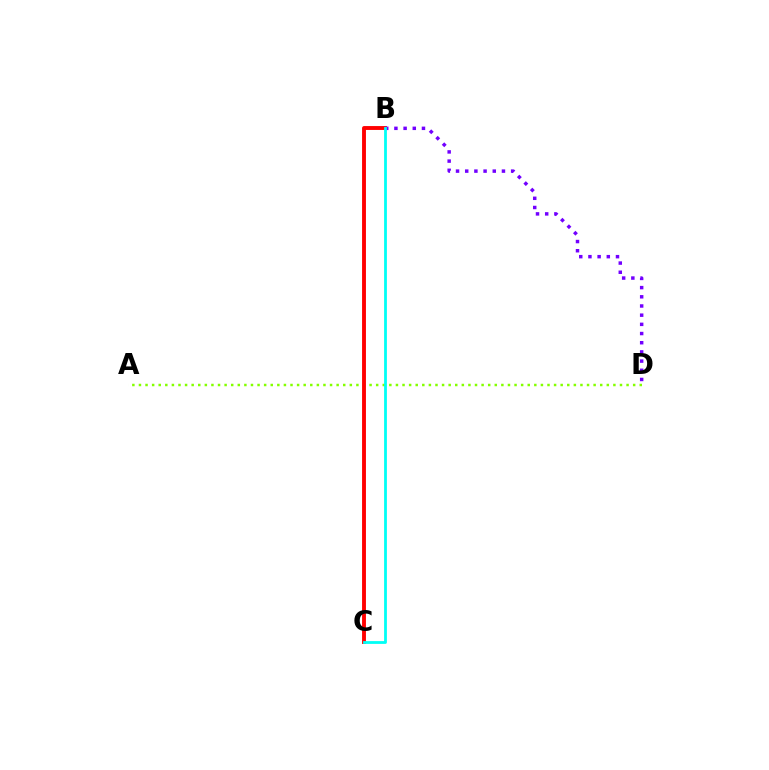{('A', 'D'): [{'color': '#84ff00', 'line_style': 'dotted', 'thickness': 1.79}], ('B', 'C'): [{'color': '#ff0000', 'line_style': 'solid', 'thickness': 2.8}, {'color': '#00fff6', 'line_style': 'solid', 'thickness': 2.01}], ('B', 'D'): [{'color': '#7200ff', 'line_style': 'dotted', 'thickness': 2.5}]}